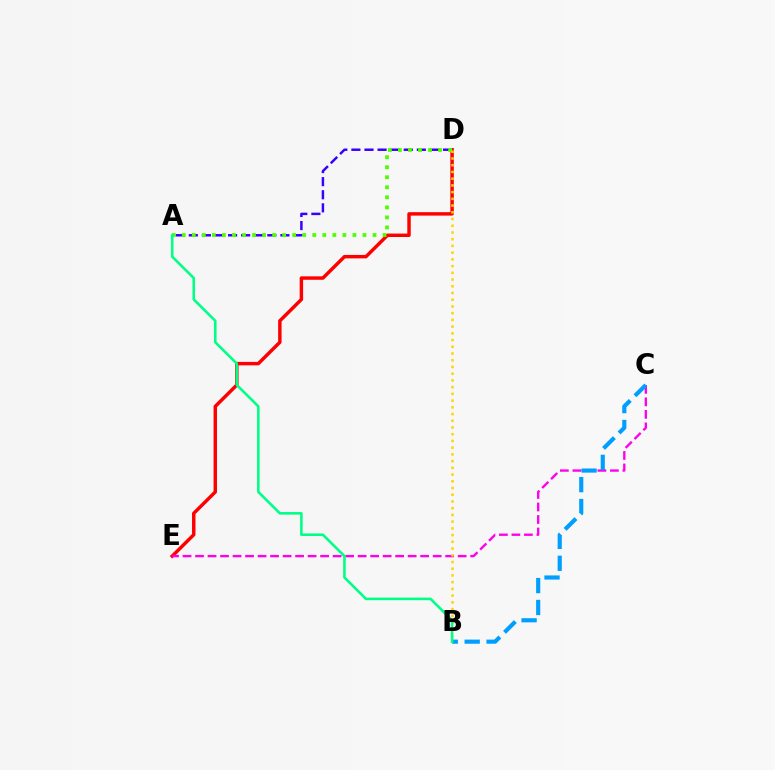{('D', 'E'): [{'color': '#ff0000', 'line_style': 'solid', 'thickness': 2.48}], ('A', 'D'): [{'color': '#3700ff', 'line_style': 'dashed', 'thickness': 1.78}, {'color': '#4fff00', 'line_style': 'dotted', 'thickness': 2.73}], ('C', 'E'): [{'color': '#ff00ed', 'line_style': 'dashed', 'thickness': 1.7}], ('B', 'D'): [{'color': '#ffd500', 'line_style': 'dotted', 'thickness': 1.83}], ('B', 'C'): [{'color': '#009eff', 'line_style': 'dashed', 'thickness': 2.98}], ('A', 'B'): [{'color': '#00ff86', 'line_style': 'solid', 'thickness': 1.86}]}